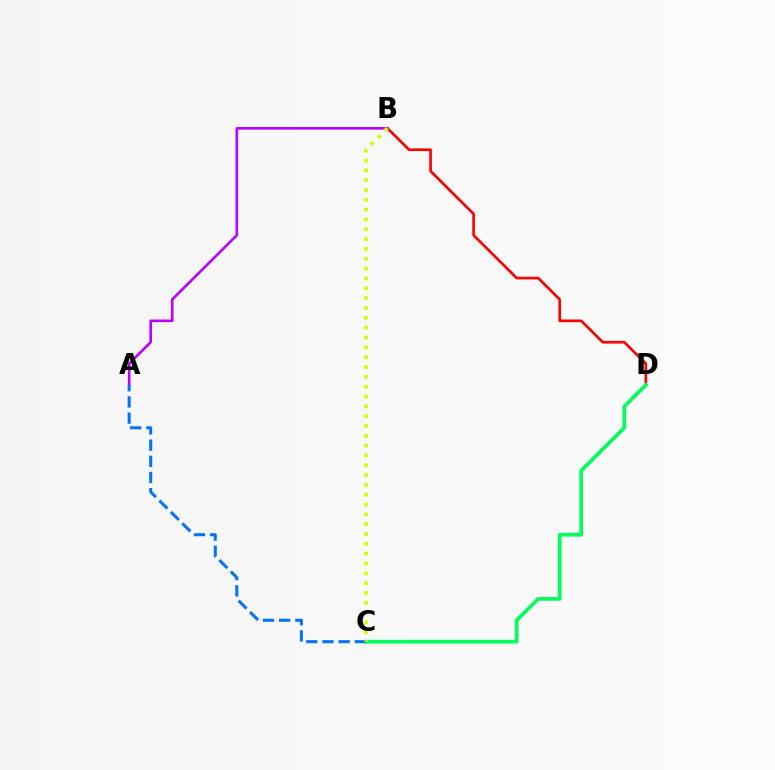{('B', 'D'): [{'color': '#ff0000', 'line_style': 'solid', 'thickness': 1.93}], ('C', 'D'): [{'color': '#00ff5c', 'line_style': 'solid', 'thickness': 2.69}], ('A', 'B'): [{'color': '#b900ff', 'line_style': 'solid', 'thickness': 1.89}], ('A', 'C'): [{'color': '#0074ff', 'line_style': 'dashed', 'thickness': 2.2}], ('B', 'C'): [{'color': '#d1ff00', 'line_style': 'dotted', 'thickness': 2.67}]}